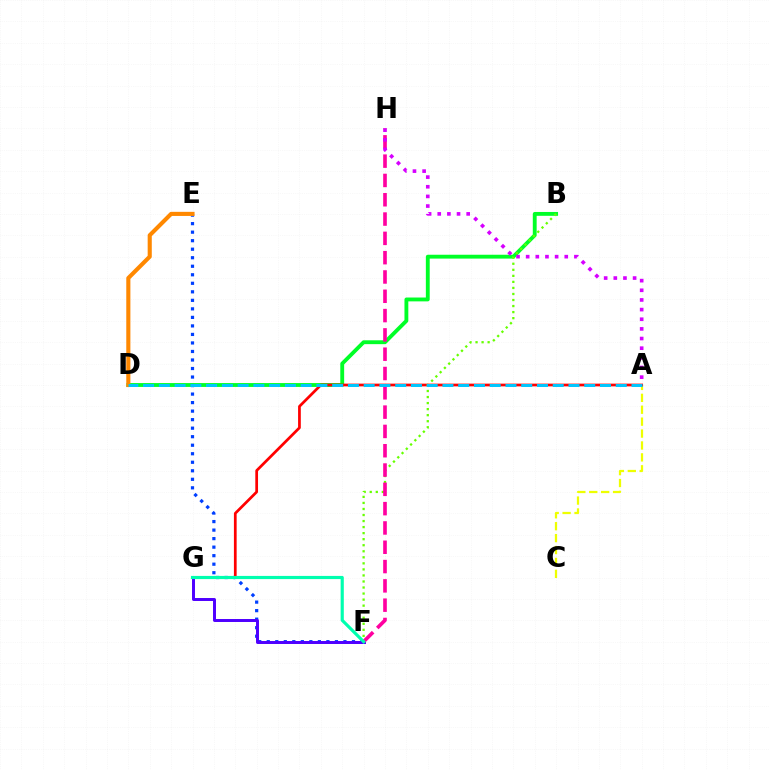{('A', 'C'): [{'color': '#eeff00', 'line_style': 'dashed', 'thickness': 1.62}], ('B', 'D'): [{'color': '#00ff27', 'line_style': 'solid', 'thickness': 2.77}], ('E', 'F'): [{'color': '#003fff', 'line_style': 'dotted', 'thickness': 2.32}], ('A', 'G'): [{'color': '#ff0000', 'line_style': 'solid', 'thickness': 1.97}], ('F', 'G'): [{'color': '#4f00ff', 'line_style': 'solid', 'thickness': 2.14}, {'color': '#00ffaf', 'line_style': 'solid', 'thickness': 2.28}], ('B', 'F'): [{'color': '#66ff00', 'line_style': 'dotted', 'thickness': 1.64}], ('D', 'E'): [{'color': '#ff8800', 'line_style': 'solid', 'thickness': 2.96}], ('F', 'H'): [{'color': '#ff00a0', 'line_style': 'dashed', 'thickness': 2.62}], ('A', 'D'): [{'color': '#00c7ff', 'line_style': 'dashed', 'thickness': 2.14}], ('A', 'H'): [{'color': '#d600ff', 'line_style': 'dotted', 'thickness': 2.62}]}